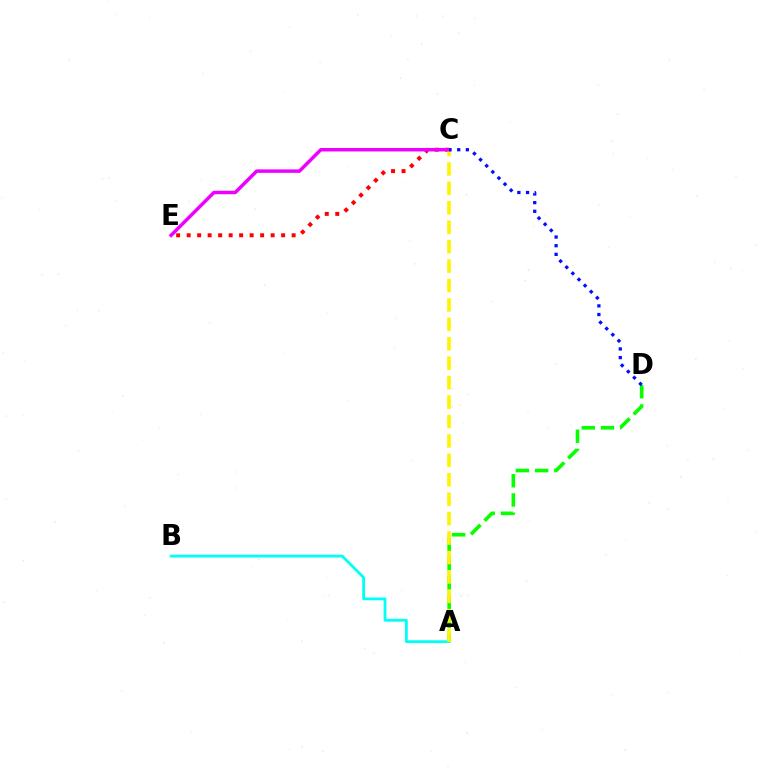{('C', 'E'): [{'color': '#ff0000', 'line_style': 'dotted', 'thickness': 2.85}, {'color': '#ee00ff', 'line_style': 'solid', 'thickness': 2.5}], ('A', 'B'): [{'color': '#00fff6', 'line_style': 'solid', 'thickness': 2.02}], ('A', 'D'): [{'color': '#08ff00', 'line_style': 'dashed', 'thickness': 2.61}], ('A', 'C'): [{'color': '#fcf500', 'line_style': 'dashed', 'thickness': 2.64}], ('C', 'D'): [{'color': '#0010ff', 'line_style': 'dotted', 'thickness': 2.35}]}